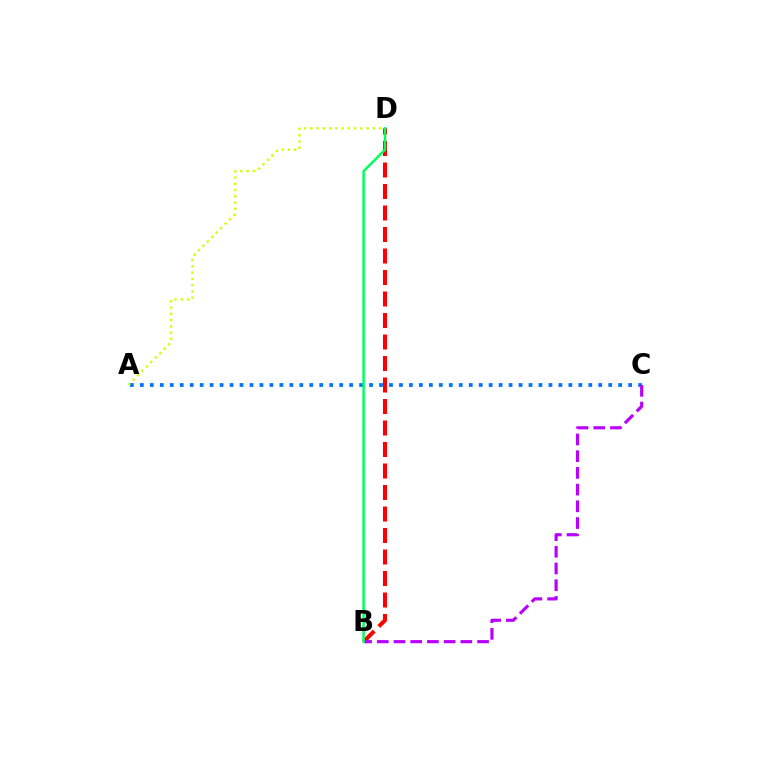{('A', 'C'): [{'color': '#0074ff', 'line_style': 'dotted', 'thickness': 2.71}], ('A', 'D'): [{'color': '#d1ff00', 'line_style': 'dotted', 'thickness': 1.7}], ('B', 'D'): [{'color': '#ff0000', 'line_style': 'dashed', 'thickness': 2.92}, {'color': '#00ff5c', 'line_style': 'solid', 'thickness': 1.78}], ('B', 'C'): [{'color': '#b900ff', 'line_style': 'dashed', 'thickness': 2.27}]}